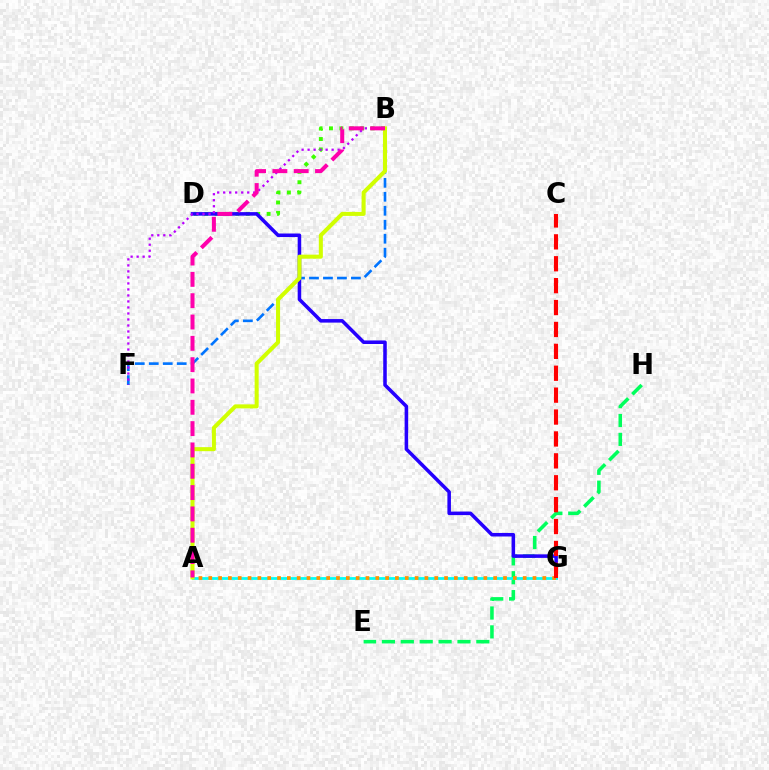{('B', 'D'): [{'color': '#3dff00', 'line_style': 'dotted', 'thickness': 2.83}], ('E', 'H'): [{'color': '#00ff5c', 'line_style': 'dashed', 'thickness': 2.57}], ('B', 'F'): [{'color': '#0074ff', 'line_style': 'dashed', 'thickness': 1.9}, {'color': '#b900ff', 'line_style': 'dotted', 'thickness': 1.63}], ('D', 'G'): [{'color': '#2500ff', 'line_style': 'solid', 'thickness': 2.55}], ('A', 'G'): [{'color': '#00fff6', 'line_style': 'solid', 'thickness': 2.0}, {'color': '#ff9400', 'line_style': 'dotted', 'thickness': 2.67}], ('A', 'B'): [{'color': '#d1ff00', 'line_style': 'solid', 'thickness': 2.91}, {'color': '#ff00ac', 'line_style': 'dashed', 'thickness': 2.9}], ('C', 'G'): [{'color': '#ff0000', 'line_style': 'dashed', 'thickness': 2.98}]}